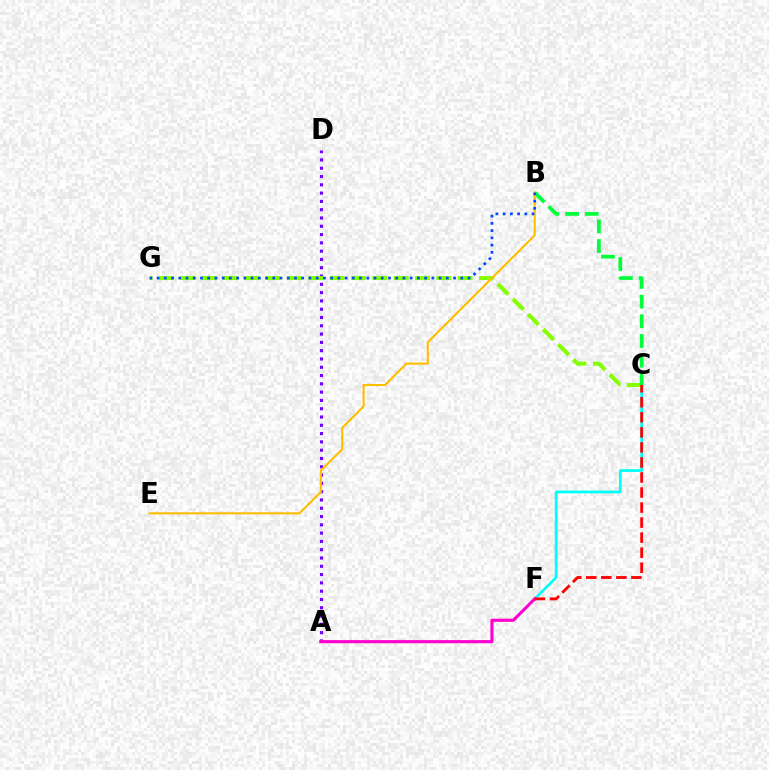{('C', 'F'): [{'color': '#00fff6', 'line_style': 'solid', 'thickness': 1.96}, {'color': '#ff0000', 'line_style': 'dashed', 'thickness': 2.04}], ('A', 'D'): [{'color': '#7200ff', 'line_style': 'dotted', 'thickness': 2.25}], ('C', 'G'): [{'color': '#84ff00', 'line_style': 'dashed', 'thickness': 2.9}], ('A', 'F'): [{'color': '#ff00cf', 'line_style': 'solid', 'thickness': 2.24}], ('B', 'C'): [{'color': '#00ff39', 'line_style': 'dashed', 'thickness': 2.67}], ('B', 'E'): [{'color': '#ffbd00', 'line_style': 'solid', 'thickness': 1.5}], ('B', 'G'): [{'color': '#004bff', 'line_style': 'dotted', 'thickness': 1.96}]}